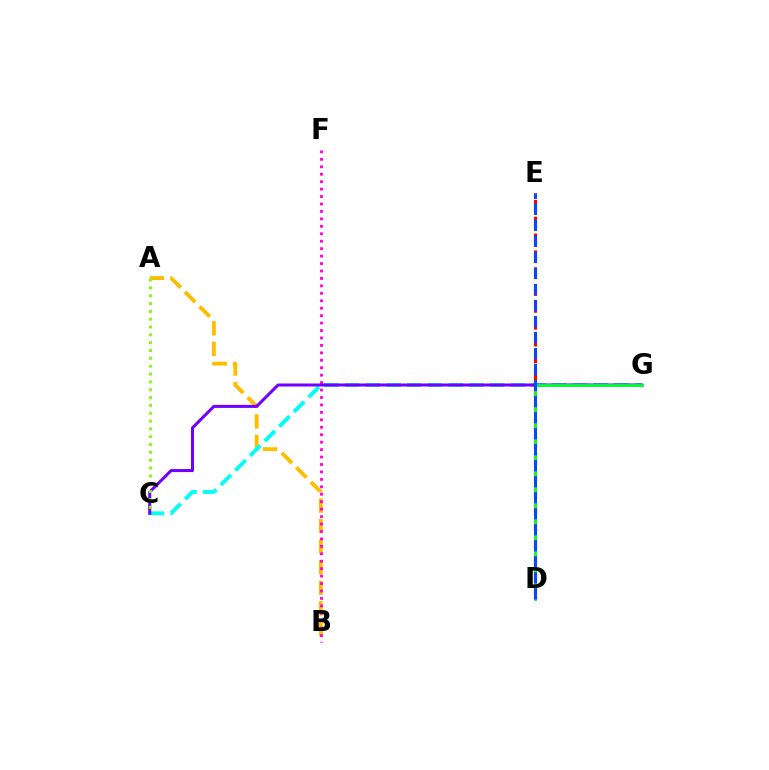{('A', 'B'): [{'color': '#ffbd00', 'line_style': 'dashed', 'thickness': 2.79}], ('D', 'E'): [{'color': '#ff0000', 'line_style': 'dashed', 'thickness': 2.29}, {'color': '#004bff', 'line_style': 'dashed', 'thickness': 2.18}], ('C', 'G'): [{'color': '#00fff6', 'line_style': 'dashed', 'thickness': 2.81}, {'color': '#7200ff', 'line_style': 'solid', 'thickness': 2.18}], ('B', 'F'): [{'color': '#ff00cf', 'line_style': 'dotted', 'thickness': 2.02}], ('D', 'G'): [{'color': '#00ff39', 'line_style': 'solid', 'thickness': 2.05}], ('A', 'C'): [{'color': '#84ff00', 'line_style': 'dotted', 'thickness': 2.13}]}